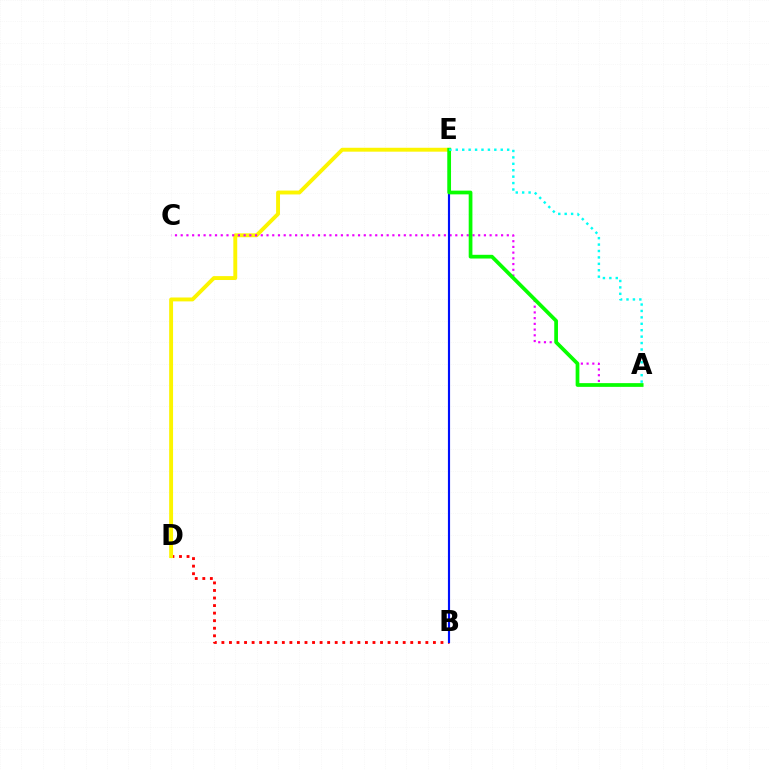{('B', 'D'): [{'color': '#ff0000', 'line_style': 'dotted', 'thickness': 2.05}], ('D', 'E'): [{'color': '#fcf500', 'line_style': 'solid', 'thickness': 2.8}], ('A', 'C'): [{'color': '#ee00ff', 'line_style': 'dotted', 'thickness': 1.55}], ('B', 'E'): [{'color': '#0010ff', 'line_style': 'solid', 'thickness': 1.55}], ('A', 'E'): [{'color': '#08ff00', 'line_style': 'solid', 'thickness': 2.68}, {'color': '#00fff6', 'line_style': 'dotted', 'thickness': 1.74}]}